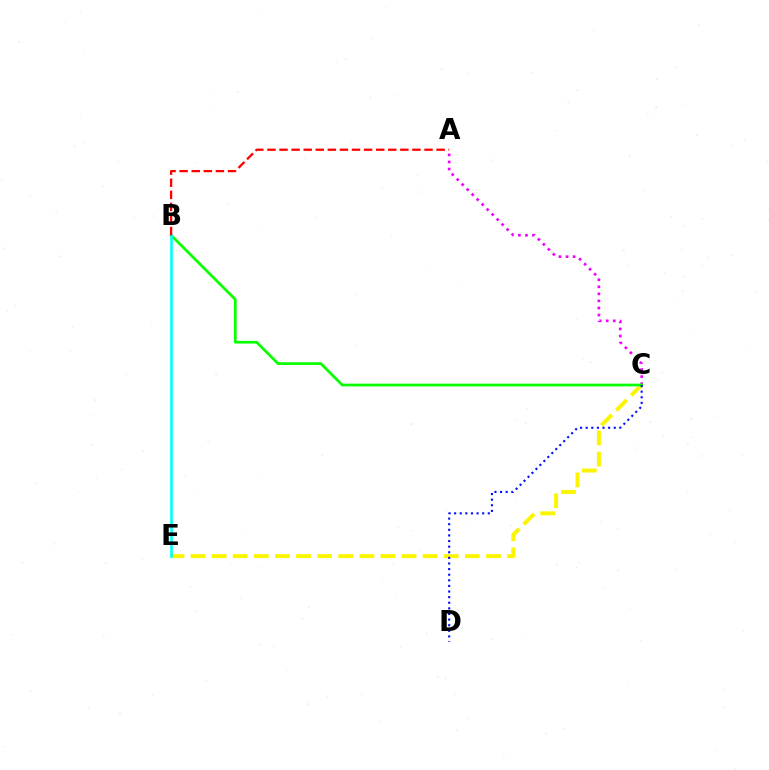{('C', 'E'): [{'color': '#fcf500', 'line_style': 'dashed', 'thickness': 2.87}], ('A', 'C'): [{'color': '#ee00ff', 'line_style': 'dotted', 'thickness': 1.92}], ('B', 'C'): [{'color': '#08ff00', 'line_style': 'solid', 'thickness': 1.96}], ('C', 'D'): [{'color': '#0010ff', 'line_style': 'dotted', 'thickness': 1.52}], ('B', 'E'): [{'color': '#00fff6', 'line_style': 'solid', 'thickness': 1.89}], ('A', 'B'): [{'color': '#ff0000', 'line_style': 'dashed', 'thickness': 1.64}]}